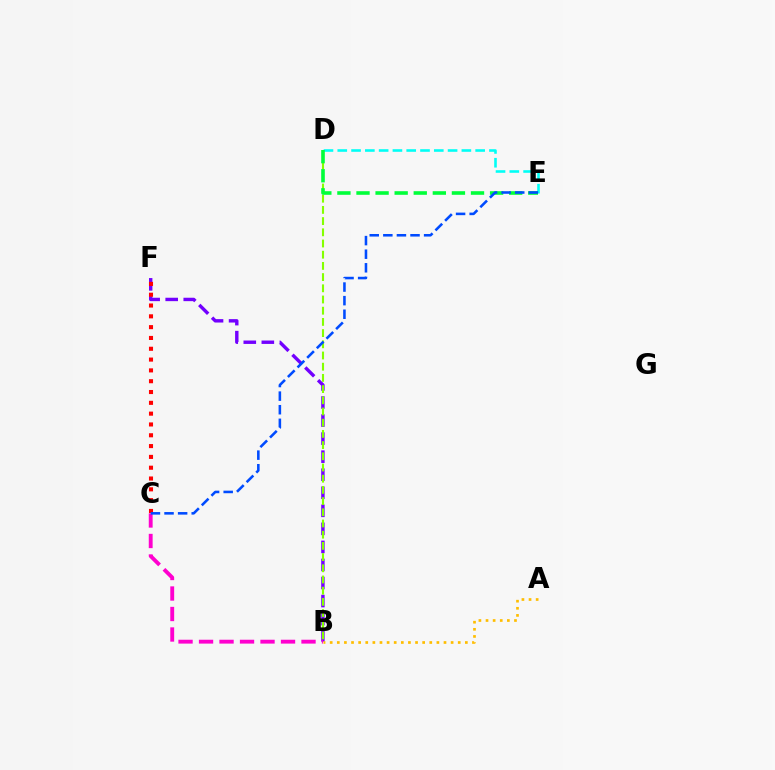{('B', 'F'): [{'color': '#7200ff', 'line_style': 'dashed', 'thickness': 2.45}], ('A', 'B'): [{'color': '#ffbd00', 'line_style': 'dotted', 'thickness': 1.93}], ('B', 'D'): [{'color': '#84ff00', 'line_style': 'dashed', 'thickness': 1.52}], ('D', 'E'): [{'color': '#00fff6', 'line_style': 'dashed', 'thickness': 1.87}, {'color': '#00ff39', 'line_style': 'dashed', 'thickness': 2.59}], ('B', 'C'): [{'color': '#ff00cf', 'line_style': 'dashed', 'thickness': 2.78}], ('C', 'F'): [{'color': '#ff0000', 'line_style': 'dotted', 'thickness': 2.94}], ('C', 'E'): [{'color': '#004bff', 'line_style': 'dashed', 'thickness': 1.85}]}